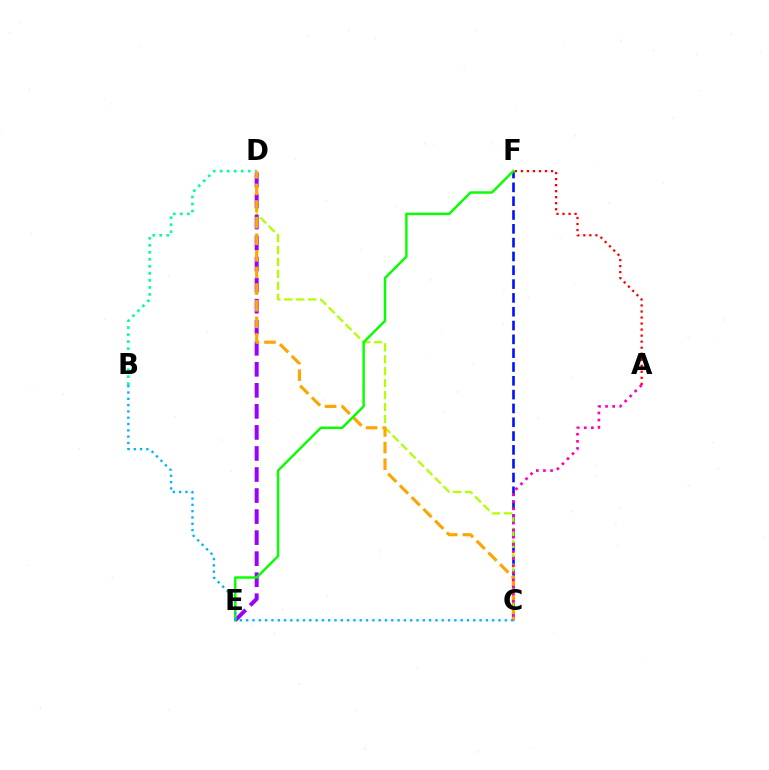{('B', 'D'): [{'color': '#00ff9d', 'line_style': 'dotted', 'thickness': 1.9}], ('C', 'F'): [{'color': '#0010ff', 'line_style': 'dashed', 'thickness': 1.88}], ('C', 'D'): [{'color': '#b3ff00', 'line_style': 'dashed', 'thickness': 1.62}, {'color': '#ffa500', 'line_style': 'dashed', 'thickness': 2.26}], ('D', 'E'): [{'color': '#9b00ff', 'line_style': 'dashed', 'thickness': 2.86}], ('A', 'F'): [{'color': '#ff0000', 'line_style': 'dotted', 'thickness': 1.64}], ('E', 'F'): [{'color': '#08ff00', 'line_style': 'solid', 'thickness': 1.76}], ('B', 'C'): [{'color': '#00b5ff', 'line_style': 'dotted', 'thickness': 1.71}], ('A', 'C'): [{'color': '#ff00bd', 'line_style': 'dotted', 'thickness': 1.93}]}